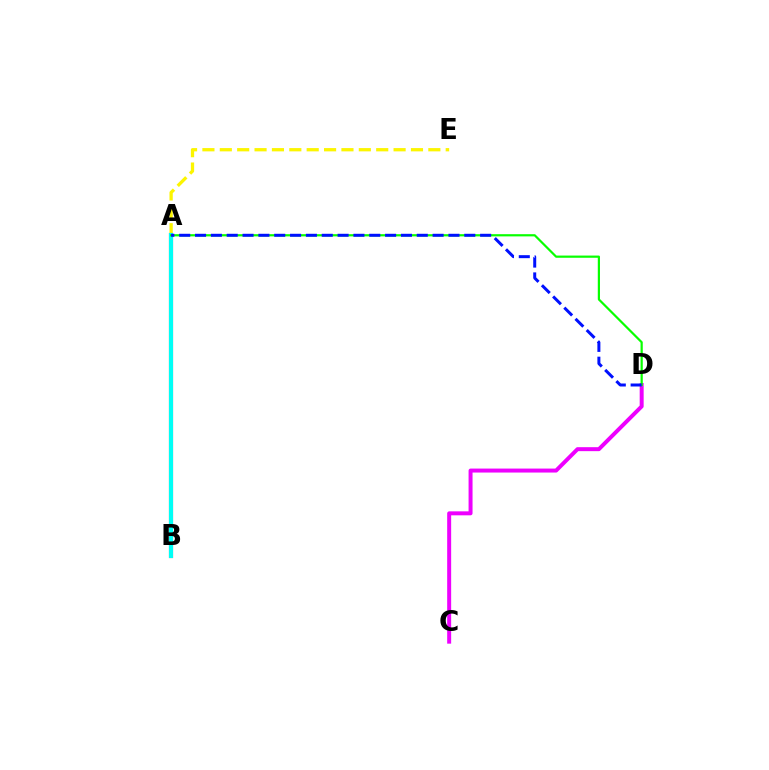{('C', 'D'): [{'color': '#ee00ff', 'line_style': 'solid', 'thickness': 2.86}], ('A', 'B'): [{'color': '#ff0000', 'line_style': 'solid', 'thickness': 2.96}, {'color': '#00fff6', 'line_style': 'solid', 'thickness': 2.98}], ('A', 'E'): [{'color': '#fcf500', 'line_style': 'dashed', 'thickness': 2.36}], ('A', 'D'): [{'color': '#08ff00', 'line_style': 'solid', 'thickness': 1.59}, {'color': '#0010ff', 'line_style': 'dashed', 'thickness': 2.15}]}